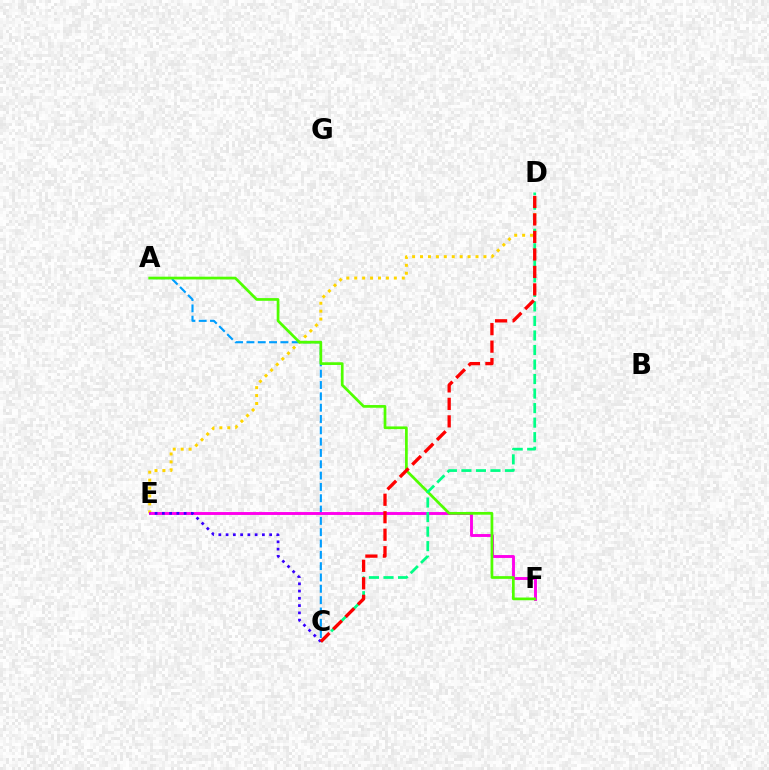{('A', 'C'): [{'color': '#009eff', 'line_style': 'dashed', 'thickness': 1.54}], ('D', 'E'): [{'color': '#ffd500', 'line_style': 'dotted', 'thickness': 2.15}], ('E', 'F'): [{'color': '#ff00ed', 'line_style': 'solid', 'thickness': 2.08}], ('A', 'F'): [{'color': '#4fff00', 'line_style': 'solid', 'thickness': 1.96}], ('C', 'D'): [{'color': '#00ff86', 'line_style': 'dashed', 'thickness': 1.97}, {'color': '#ff0000', 'line_style': 'dashed', 'thickness': 2.38}], ('C', 'E'): [{'color': '#3700ff', 'line_style': 'dotted', 'thickness': 1.97}]}